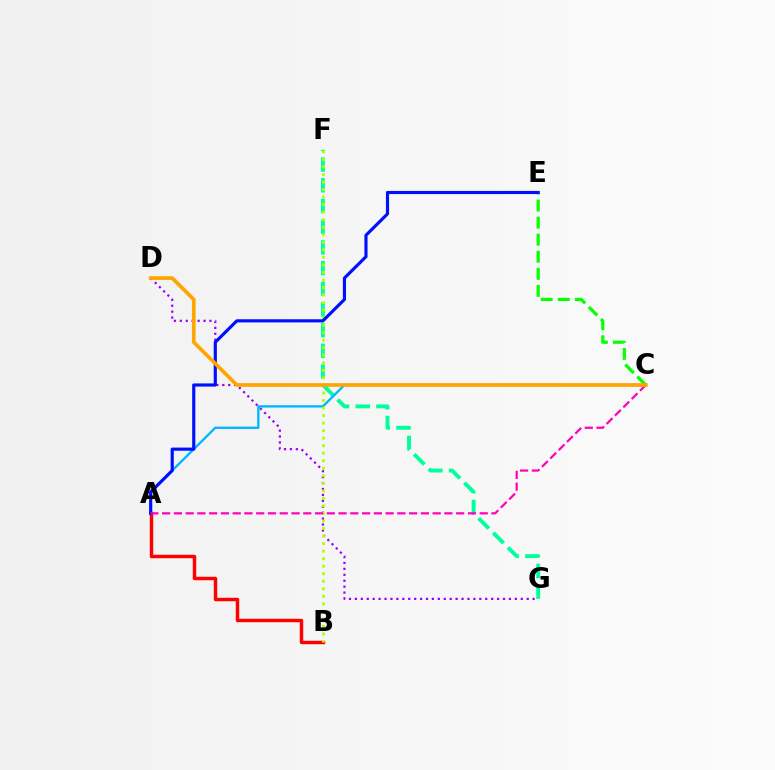{('F', 'G'): [{'color': '#00ff9d', 'line_style': 'dashed', 'thickness': 2.81}], ('C', 'E'): [{'color': '#08ff00', 'line_style': 'dashed', 'thickness': 2.32}], ('D', 'G'): [{'color': '#9b00ff', 'line_style': 'dotted', 'thickness': 1.61}], ('A', 'B'): [{'color': '#ff0000', 'line_style': 'solid', 'thickness': 2.48}], ('A', 'C'): [{'color': '#00b5ff', 'line_style': 'solid', 'thickness': 1.65}, {'color': '#ff00bd', 'line_style': 'dashed', 'thickness': 1.6}], ('B', 'F'): [{'color': '#b3ff00', 'line_style': 'dotted', 'thickness': 2.05}], ('A', 'E'): [{'color': '#0010ff', 'line_style': 'solid', 'thickness': 2.27}], ('C', 'D'): [{'color': '#ffa500', 'line_style': 'solid', 'thickness': 2.65}]}